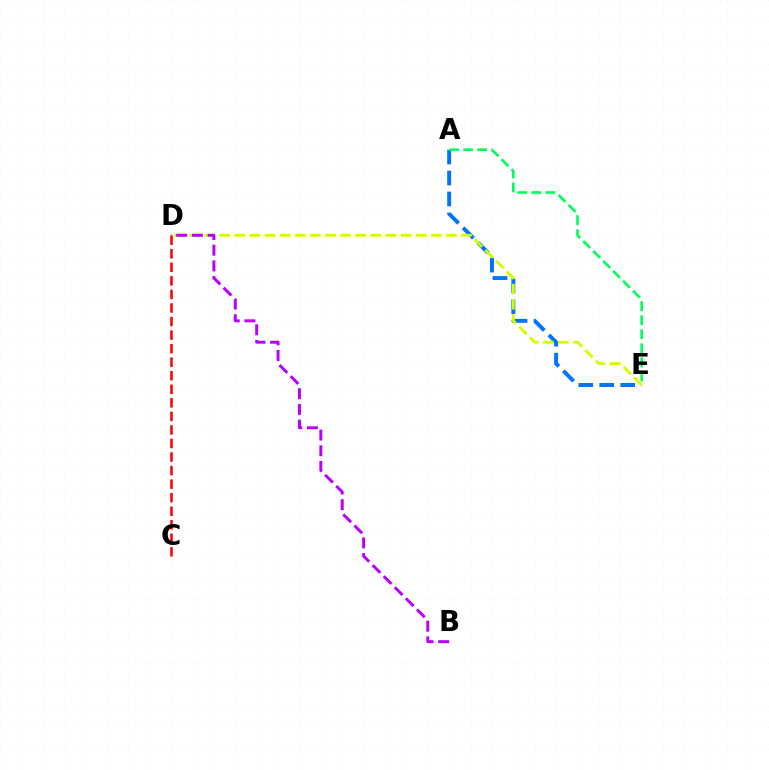{('A', 'E'): [{'color': '#0074ff', 'line_style': 'dashed', 'thickness': 2.85}, {'color': '#00ff5c', 'line_style': 'dashed', 'thickness': 1.91}], ('D', 'E'): [{'color': '#d1ff00', 'line_style': 'dashed', 'thickness': 2.05}], ('B', 'D'): [{'color': '#b900ff', 'line_style': 'dashed', 'thickness': 2.13}], ('C', 'D'): [{'color': '#ff0000', 'line_style': 'dashed', 'thickness': 1.84}]}